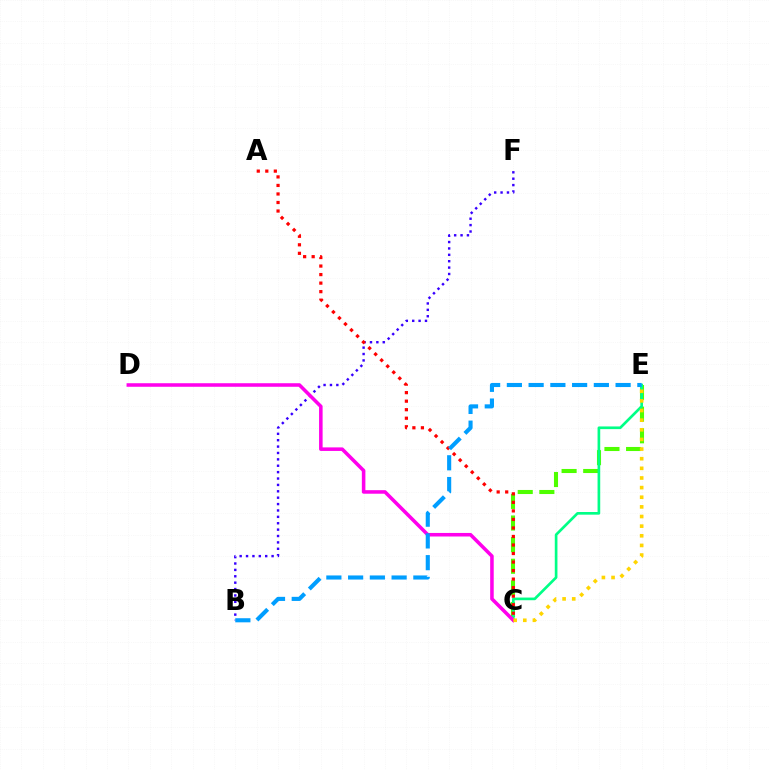{('B', 'F'): [{'color': '#3700ff', 'line_style': 'dotted', 'thickness': 1.74}], ('C', 'E'): [{'color': '#4fff00', 'line_style': 'dashed', 'thickness': 2.94}, {'color': '#00ff86', 'line_style': 'solid', 'thickness': 1.92}, {'color': '#ffd500', 'line_style': 'dotted', 'thickness': 2.62}], ('C', 'D'): [{'color': '#ff00ed', 'line_style': 'solid', 'thickness': 2.56}], ('A', 'C'): [{'color': '#ff0000', 'line_style': 'dotted', 'thickness': 2.32}], ('B', 'E'): [{'color': '#009eff', 'line_style': 'dashed', 'thickness': 2.95}]}